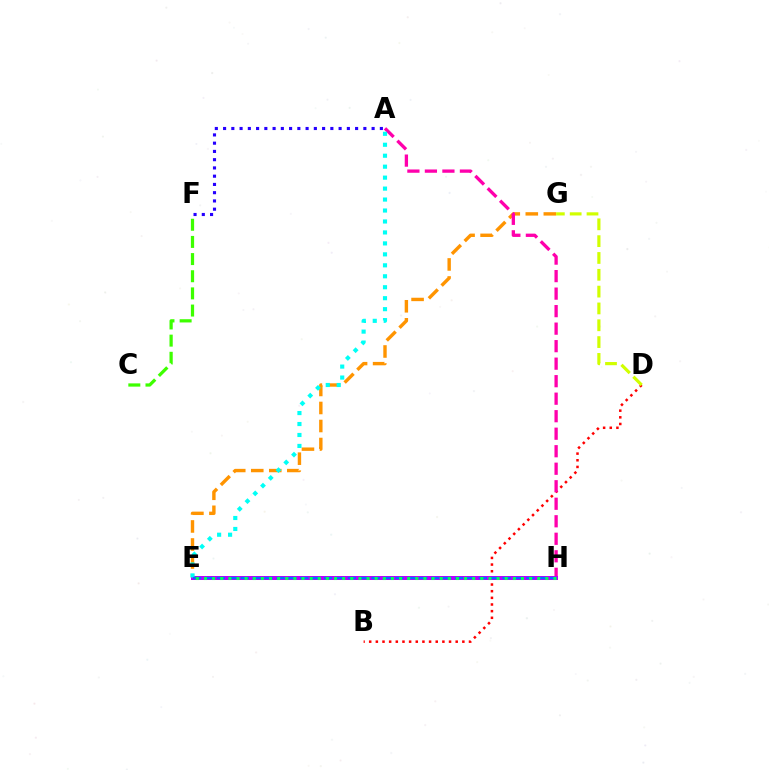{('E', 'G'): [{'color': '#ff9400', 'line_style': 'dashed', 'thickness': 2.45}], ('B', 'D'): [{'color': '#ff0000', 'line_style': 'dotted', 'thickness': 1.81}], ('A', 'H'): [{'color': '#ff00ac', 'line_style': 'dashed', 'thickness': 2.38}], ('E', 'H'): [{'color': '#b900ff', 'line_style': 'solid', 'thickness': 2.87}, {'color': '#0074ff', 'line_style': 'dashed', 'thickness': 1.62}, {'color': '#00ff5c', 'line_style': 'dotted', 'thickness': 2.21}], ('A', 'F'): [{'color': '#2500ff', 'line_style': 'dotted', 'thickness': 2.24}], ('A', 'E'): [{'color': '#00fff6', 'line_style': 'dotted', 'thickness': 2.98}], ('C', 'F'): [{'color': '#3dff00', 'line_style': 'dashed', 'thickness': 2.33}], ('D', 'G'): [{'color': '#d1ff00', 'line_style': 'dashed', 'thickness': 2.29}]}